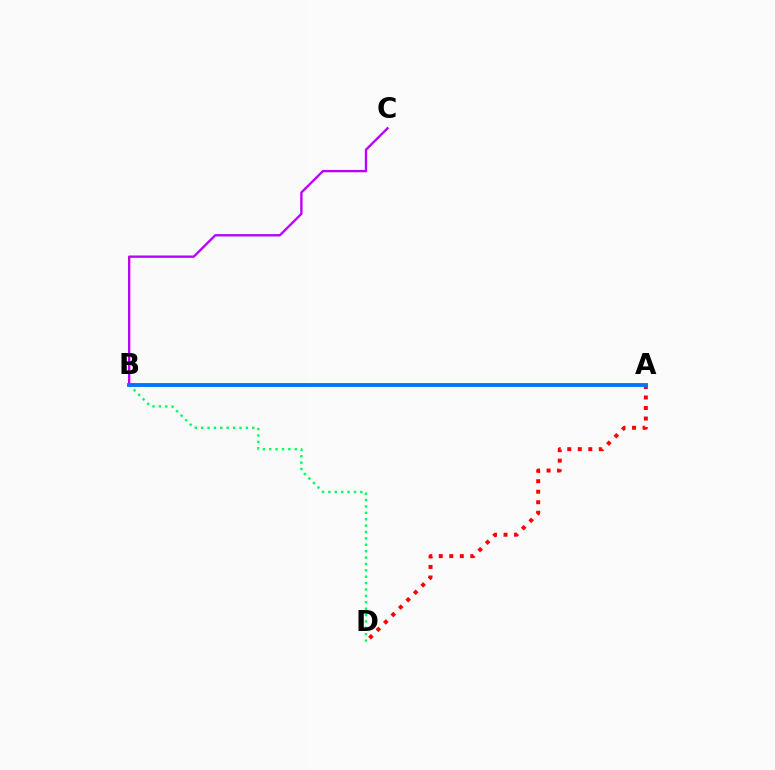{('B', 'D'): [{'color': '#00ff5c', 'line_style': 'dotted', 'thickness': 1.74}], ('A', 'B'): [{'color': '#d1ff00', 'line_style': 'dotted', 'thickness': 1.96}, {'color': '#0074ff', 'line_style': 'solid', 'thickness': 2.76}], ('A', 'D'): [{'color': '#ff0000', 'line_style': 'dotted', 'thickness': 2.86}], ('B', 'C'): [{'color': '#b900ff', 'line_style': 'solid', 'thickness': 1.69}]}